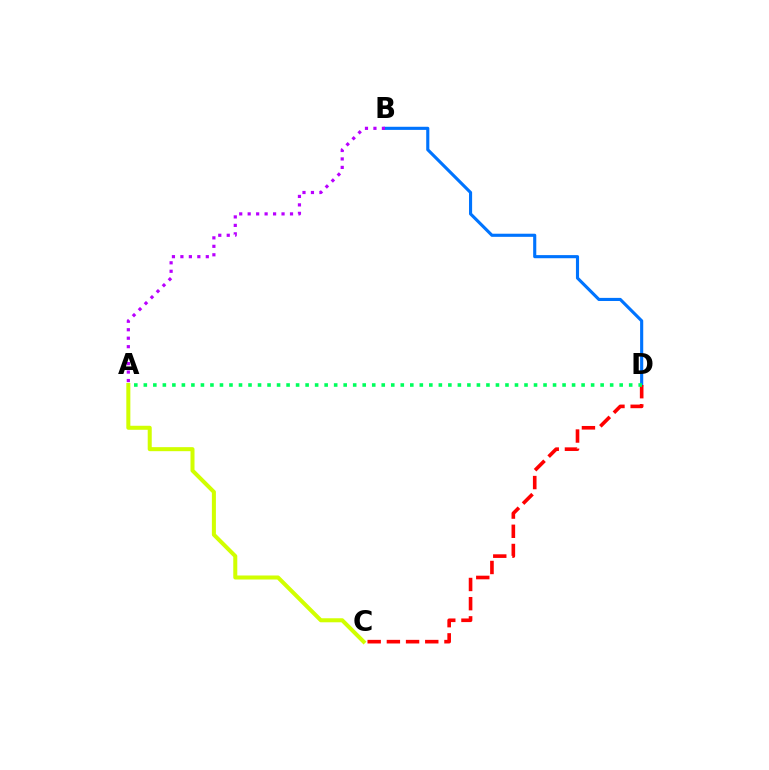{('B', 'D'): [{'color': '#0074ff', 'line_style': 'solid', 'thickness': 2.25}], ('A', 'B'): [{'color': '#b900ff', 'line_style': 'dotted', 'thickness': 2.3}], ('C', 'D'): [{'color': '#ff0000', 'line_style': 'dashed', 'thickness': 2.61}], ('A', 'C'): [{'color': '#d1ff00', 'line_style': 'solid', 'thickness': 2.9}], ('A', 'D'): [{'color': '#00ff5c', 'line_style': 'dotted', 'thickness': 2.59}]}